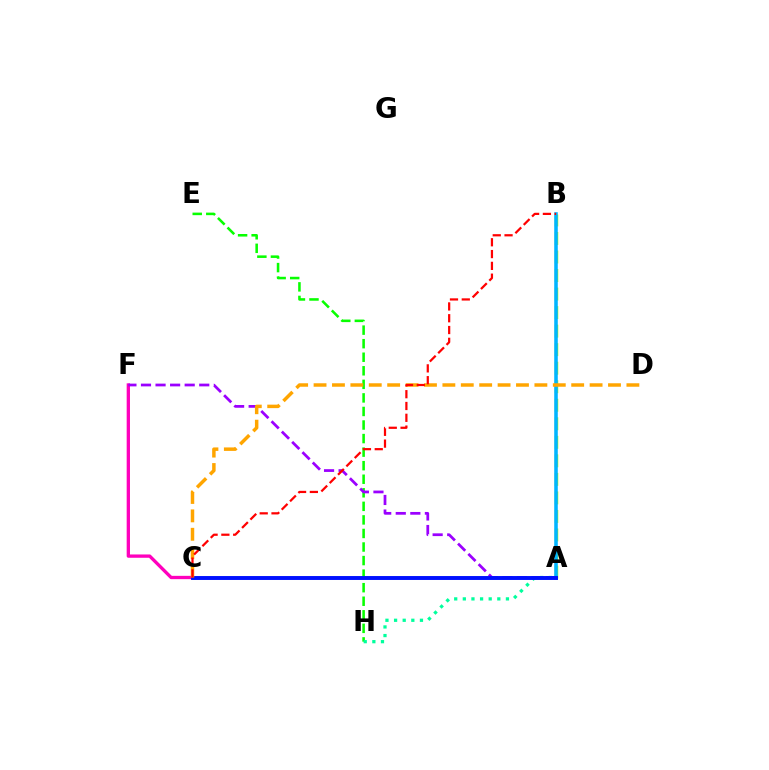{('A', 'B'): [{'color': '#b3ff00', 'line_style': 'dashed', 'thickness': 2.52}, {'color': '#00b5ff', 'line_style': 'solid', 'thickness': 2.56}], ('E', 'H'): [{'color': '#08ff00', 'line_style': 'dashed', 'thickness': 1.84}], ('C', 'F'): [{'color': '#ff00bd', 'line_style': 'solid', 'thickness': 2.39}], ('A', 'F'): [{'color': '#9b00ff', 'line_style': 'dashed', 'thickness': 1.98}], ('A', 'H'): [{'color': '#00ff9d', 'line_style': 'dotted', 'thickness': 2.34}], ('A', 'C'): [{'color': '#0010ff', 'line_style': 'solid', 'thickness': 2.83}], ('C', 'D'): [{'color': '#ffa500', 'line_style': 'dashed', 'thickness': 2.5}], ('B', 'C'): [{'color': '#ff0000', 'line_style': 'dashed', 'thickness': 1.6}]}